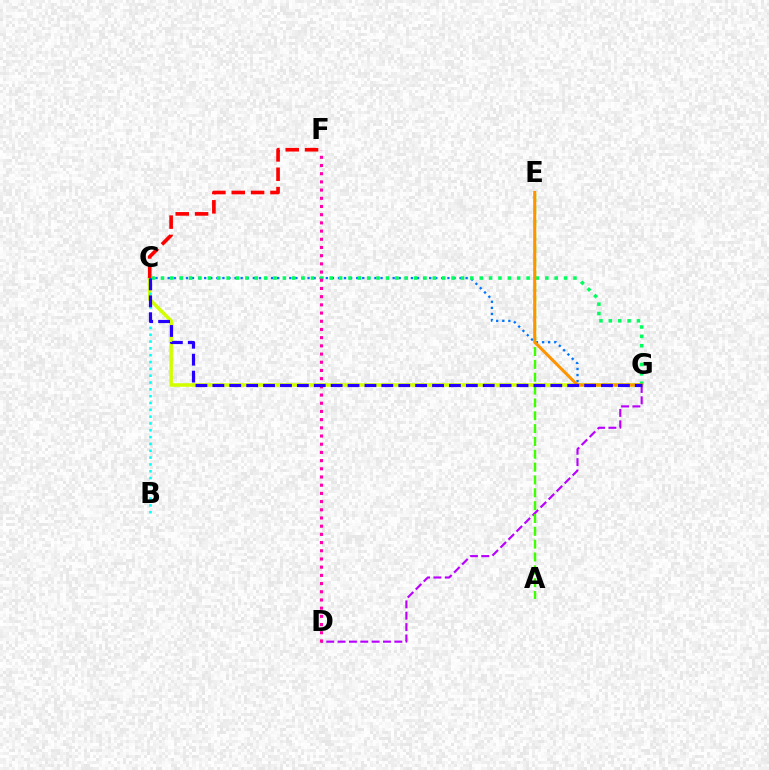{('C', 'G'): [{'color': '#d1ff00', 'line_style': 'solid', 'thickness': 2.56}, {'color': '#0074ff', 'line_style': 'dotted', 'thickness': 1.65}, {'color': '#00ff5c', 'line_style': 'dotted', 'thickness': 2.55}, {'color': '#2500ff', 'line_style': 'dashed', 'thickness': 2.3}], ('B', 'C'): [{'color': '#00fff6', 'line_style': 'dotted', 'thickness': 1.85}], ('D', 'G'): [{'color': '#b900ff', 'line_style': 'dashed', 'thickness': 1.54}], ('C', 'F'): [{'color': '#ff0000', 'line_style': 'dashed', 'thickness': 2.63}], ('A', 'E'): [{'color': '#3dff00', 'line_style': 'dashed', 'thickness': 1.74}], ('E', 'G'): [{'color': '#ff9400', 'line_style': 'solid', 'thickness': 2.18}], ('D', 'F'): [{'color': '#ff00ac', 'line_style': 'dotted', 'thickness': 2.23}]}